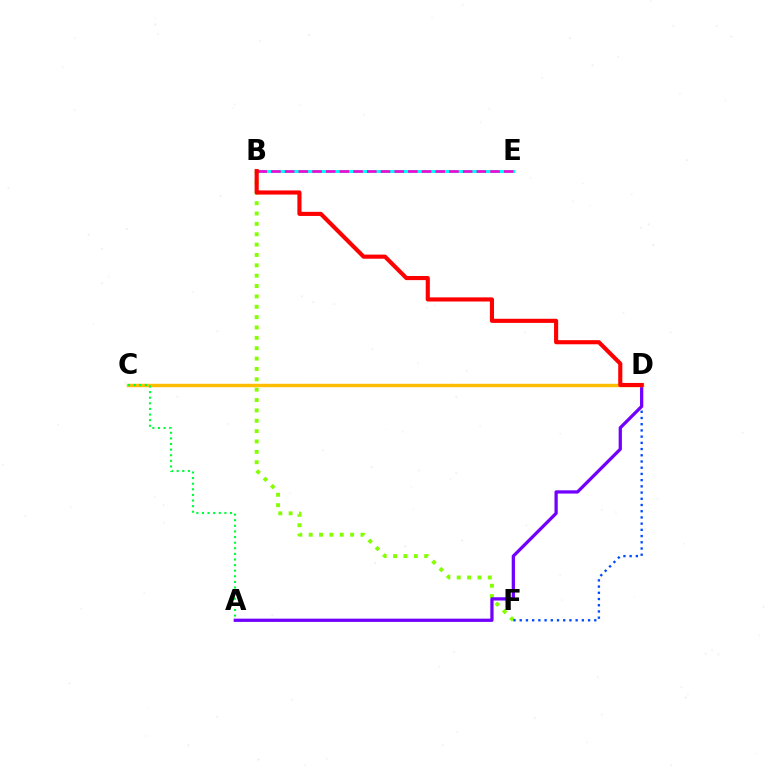{('B', 'E'): [{'color': '#00fff6', 'line_style': 'solid', 'thickness': 2.18}, {'color': '#ff00cf', 'line_style': 'dashed', 'thickness': 1.86}], ('B', 'F'): [{'color': '#84ff00', 'line_style': 'dotted', 'thickness': 2.82}], ('D', 'F'): [{'color': '#004bff', 'line_style': 'dotted', 'thickness': 1.69}], ('A', 'D'): [{'color': '#7200ff', 'line_style': 'solid', 'thickness': 2.34}], ('C', 'D'): [{'color': '#ffbd00', 'line_style': 'solid', 'thickness': 2.47}], ('A', 'C'): [{'color': '#00ff39', 'line_style': 'dotted', 'thickness': 1.52}], ('B', 'D'): [{'color': '#ff0000', 'line_style': 'solid', 'thickness': 2.97}]}